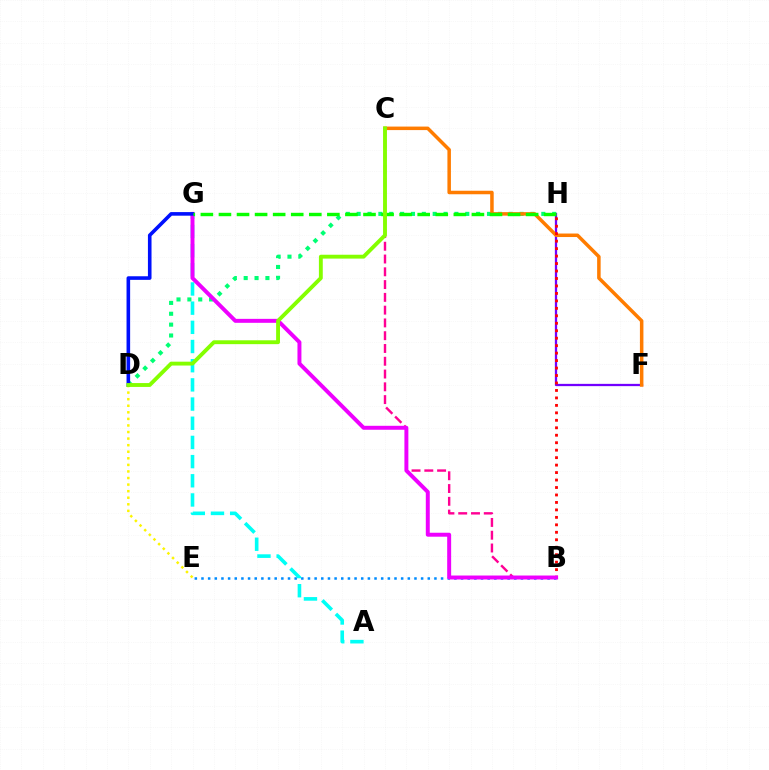{('B', 'C'): [{'color': '#ff0094', 'line_style': 'dashed', 'thickness': 1.74}], ('F', 'H'): [{'color': '#7200ff', 'line_style': 'solid', 'thickness': 1.63}], ('B', 'E'): [{'color': '#008cff', 'line_style': 'dotted', 'thickness': 1.81}], ('D', 'H'): [{'color': '#00ff74', 'line_style': 'dotted', 'thickness': 2.95}], ('A', 'G'): [{'color': '#00fff6', 'line_style': 'dashed', 'thickness': 2.61}], ('D', 'E'): [{'color': '#fcf500', 'line_style': 'dotted', 'thickness': 1.78}], ('C', 'F'): [{'color': '#ff7c00', 'line_style': 'solid', 'thickness': 2.53}], ('B', 'H'): [{'color': '#ff0000', 'line_style': 'dotted', 'thickness': 2.03}], ('B', 'G'): [{'color': '#ee00ff', 'line_style': 'solid', 'thickness': 2.85}], ('D', 'G'): [{'color': '#0010ff', 'line_style': 'solid', 'thickness': 2.59}], ('G', 'H'): [{'color': '#08ff00', 'line_style': 'dashed', 'thickness': 2.45}], ('C', 'D'): [{'color': '#84ff00', 'line_style': 'solid', 'thickness': 2.78}]}